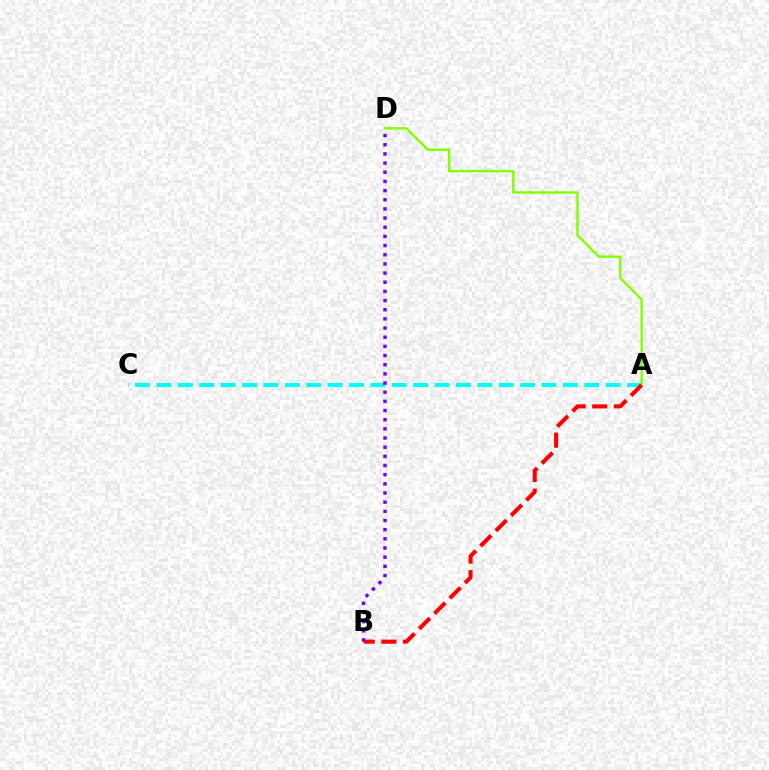{('A', 'C'): [{'color': '#00fff6', 'line_style': 'dashed', 'thickness': 2.91}], ('A', 'D'): [{'color': '#84ff00', 'line_style': 'solid', 'thickness': 1.74}], ('A', 'B'): [{'color': '#ff0000', 'line_style': 'dashed', 'thickness': 2.94}], ('B', 'D'): [{'color': '#7200ff', 'line_style': 'dotted', 'thickness': 2.49}]}